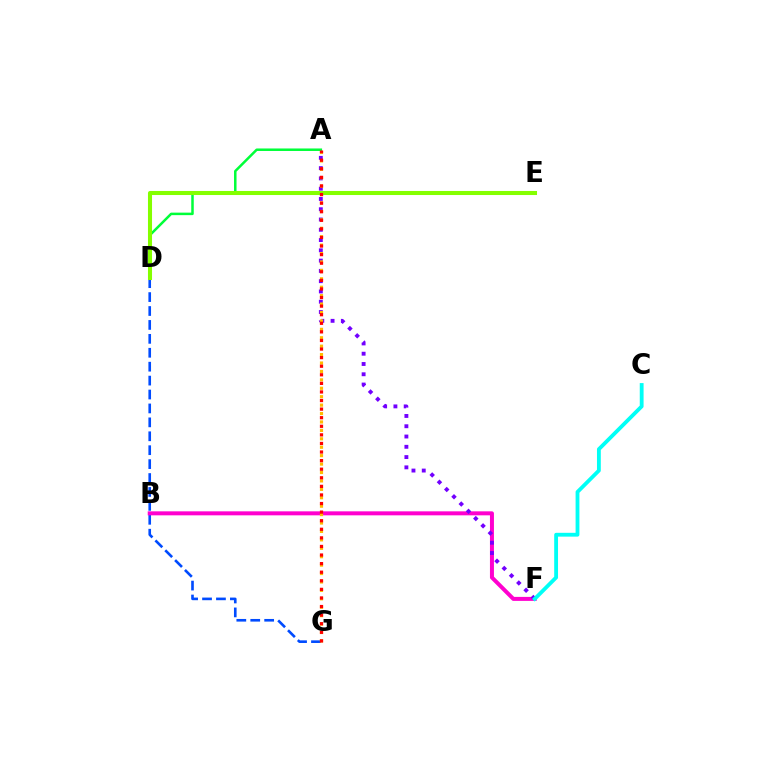{('D', 'G'): [{'color': '#004bff', 'line_style': 'dashed', 'thickness': 1.89}], ('B', 'F'): [{'color': '#ff00cf', 'line_style': 'solid', 'thickness': 2.87}], ('A', 'F'): [{'color': '#7200ff', 'line_style': 'dotted', 'thickness': 2.79}], ('C', 'F'): [{'color': '#00fff6', 'line_style': 'solid', 'thickness': 2.75}], ('A', 'G'): [{'color': '#ffbd00', 'line_style': 'dotted', 'thickness': 2.29}, {'color': '#ff0000', 'line_style': 'dotted', 'thickness': 2.33}], ('A', 'D'): [{'color': '#00ff39', 'line_style': 'solid', 'thickness': 1.81}], ('D', 'E'): [{'color': '#84ff00', 'line_style': 'solid', 'thickness': 2.93}]}